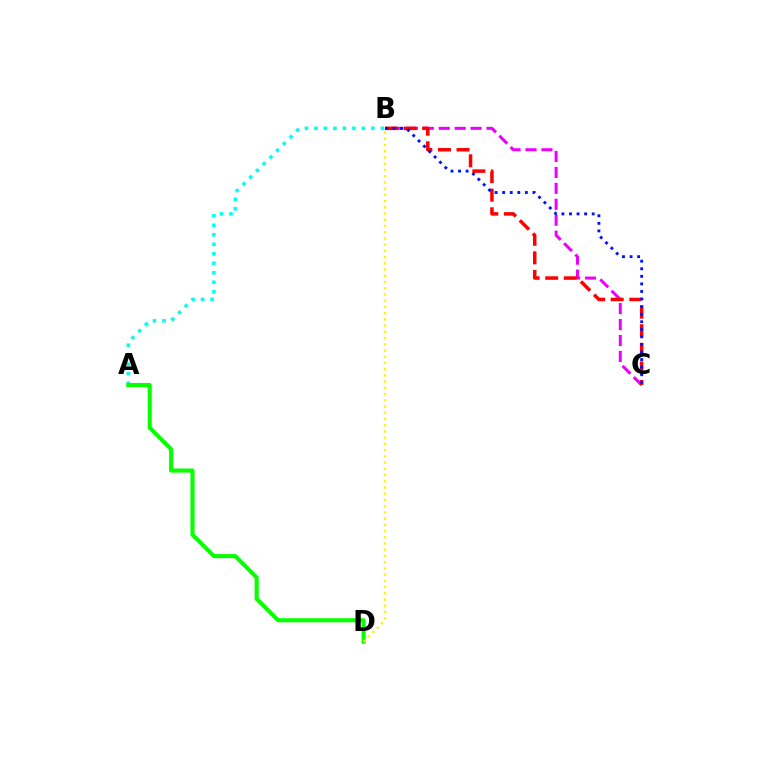{('B', 'C'): [{'color': '#ee00ff', 'line_style': 'dashed', 'thickness': 2.17}, {'color': '#ff0000', 'line_style': 'dashed', 'thickness': 2.53}, {'color': '#0010ff', 'line_style': 'dotted', 'thickness': 2.06}], ('A', 'B'): [{'color': '#00fff6', 'line_style': 'dotted', 'thickness': 2.58}], ('A', 'D'): [{'color': '#08ff00', 'line_style': 'solid', 'thickness': 2.95}], ('B', 'D'): [{'color': '#fcf500', 'line_style': 'dotted', 'thickness': 1.69}]}